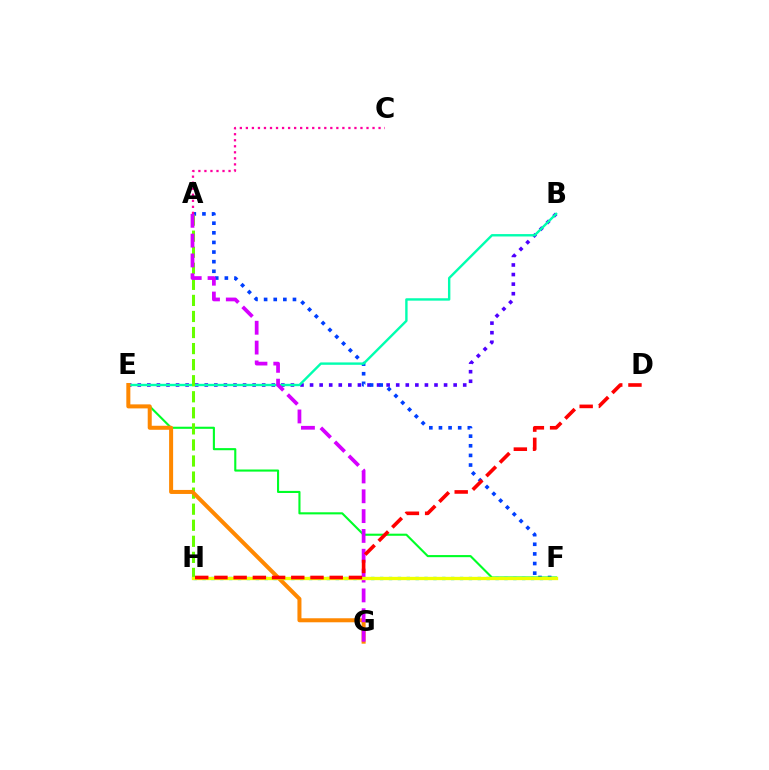{('B', 'E'): [{'color': '#4f00ff', 'line_style': 'dotted', 'thickness': 2.6}, {'color': '#00ffaf', 'line_style': 'solid', 'thickness': 1.72}], ('A', 'F'): [{'color': '#003fff', 'line_style': 'dotted', 'thickness': 2.61}], ('A', 'C'): [{'color': '#ff00a0', 'line_style': 'dotted', 'thickness': 1.64}], ('E', 'F'): [{'color': '#00ff27', 'line_style': 'solid', 'thickness': 1.52}], ('A', 'H'): [{'color': '#66ff00', 'line_style': 'dashed', 'thickness': 2.18}], ('F', 'H'): [{'color': '#00c7ff', 'line_style': 'dotted', 'thickness': 2.41}, {'color': '#eeff00', 'line_style': 'solid', 'thickness': 2.38}], ('E', 'G'): [{'color': '#ff8800', 'line_style': 'solid', 'thickness': 2.89}], ('A', 'G'): [{'color': '#d600ff', 'line_style': 'dashed', 'thickness': 2.69}], ('D', 'H'): [{'color': '#ff0000', 'line_style': 'dashed', 'thickness': 2.61}]}